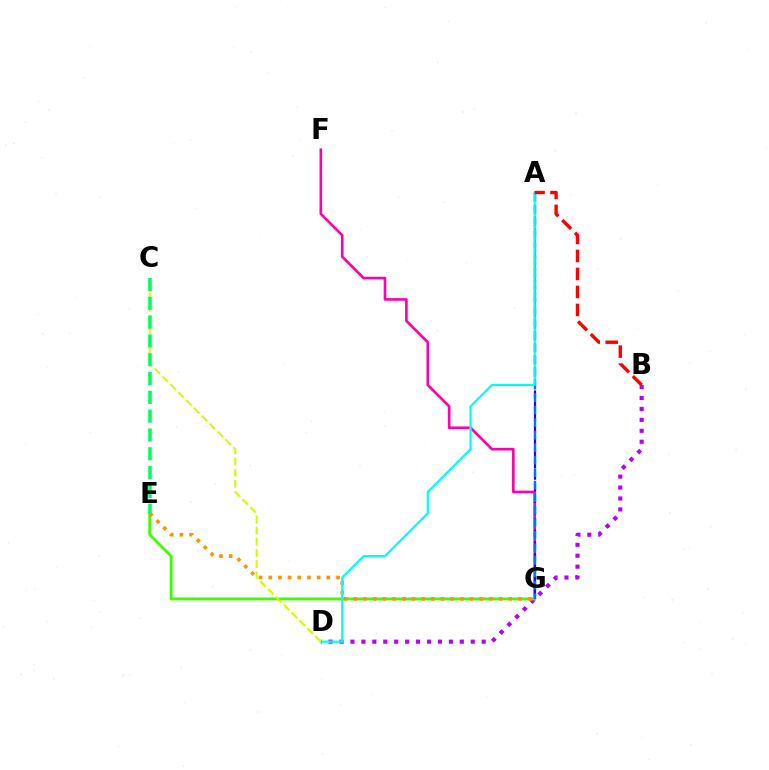{('F', 'G'): [{'color': '#ff00ac', 'line_style': 'solid', 'thickness': 1.89}], ('B', 'D'): [{'color': '#b900ff', 'line_style': 'dotted', 'thickness': 2.97}], ('A', 'G'): [{'color': '#2500ff', 'line_style': 'dashed', 'thickness': 1.58}, {'color': '#0074ff', 'line_style': 'dashed', 'thickness': 1.7}], ('E', 'G'): [{'color': '#3dff00', 'line_style': 'solid', 'thickness': 2.05}, {'color': '#ff9400', 'line_style': 'dotted', 'thickness': 2.63}], ('A', 'D'): [{'color': '#00fff6', 'line_style': 'solid', 'thickness': 1.61}], ('A', 'B'): [{'color': '#ff0000', 'line_style': 'dashed', 'thickness': 2.44}], ('C', 'D'): [{'color': '#d1ff00', 'line_style': 'dashed', 'thickness': 1.51}], ('C', 'E'): [{'color': '#00ff5c', 'line_style': 'dashed', 'thickness': 2.55}]}